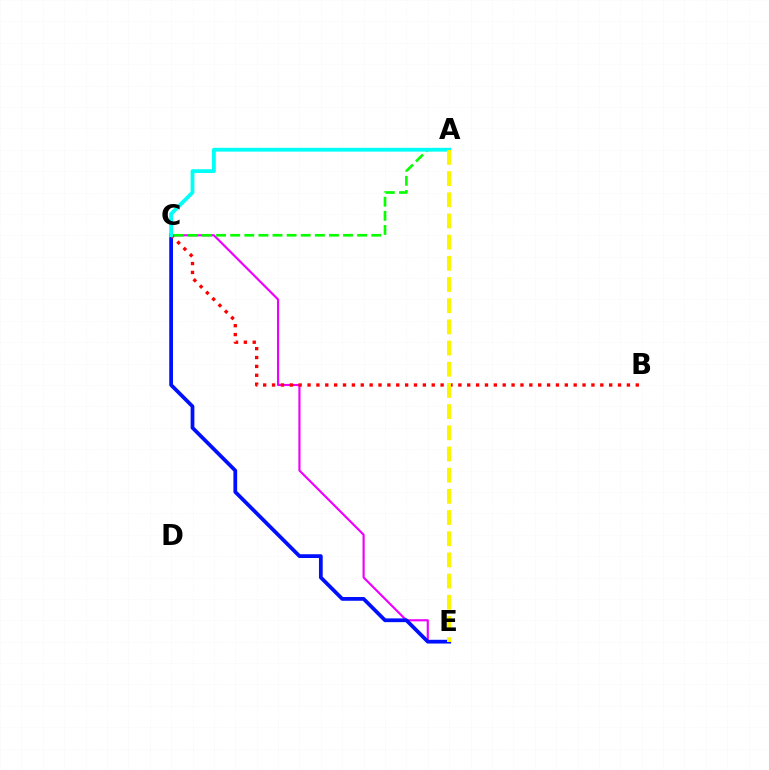{('C', 'E'): [{'color': '#ee00ff', 'line_style': 'solid', 'thickness': 1.55}, {'color': '#0010ff', 'line_style': 'solid', 'thickness': 2.7}], ('B', 'C'): [{'color': '#ff0000', 'line_style': 'dotted', 'thickness': 2.41}], ('A', 'C'): [{'color': '#08ff00', 'line_style': 'dashed', 'thickness': 1.92}, {'color': '#00fff6', 'line_style': 'solid', 'thickness': 2.74}], ('A', 'E'): [{'color': '#fcf500', 'line_style': 'dashed', 'thickness': 2.88}]}